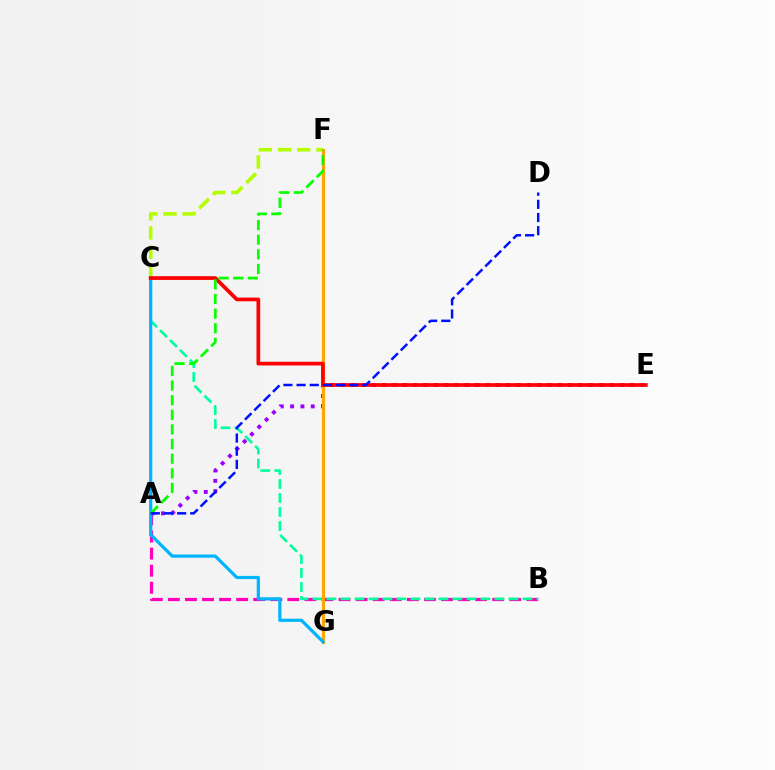{('C', 'F'): [{'color': '#b3ff00', 'line_style': 'dashed', 'thickness': 2.61}], ('A', 'B'): [{'color': '#ff00bd', 'line_style': 'dashed', 'thickness': 2.32}], ('A', 'E'): [{'color': '#9b00ff', 'line_style': 'dotted', 'thickness': 2.8}], ('B', 'C'): [{'color': '#00ff9d', 'line_style': 'dashed', 'thickness': 1.9}], ('F', 'G'): [{'color': '#ffa500', 'line_style': 'solid', 'thickness': 2.25}], ('C', 'G'): [{'color': '#00b5ff', 'line_style': 'solid', 'thickness': 2.32}], ('C', 'E'): [{'color': '#ff0000', 'line_style': 'solid', 'thickness': 2.67}], ('A', 'F'): [{'color': '#08ff00', 'line_style': 'dashed', 'thickness': 1.99}], ('A', 'D'): [{'color': '#0010ff', 'line_style': 'dashed', 'thickness': 1.79}]}